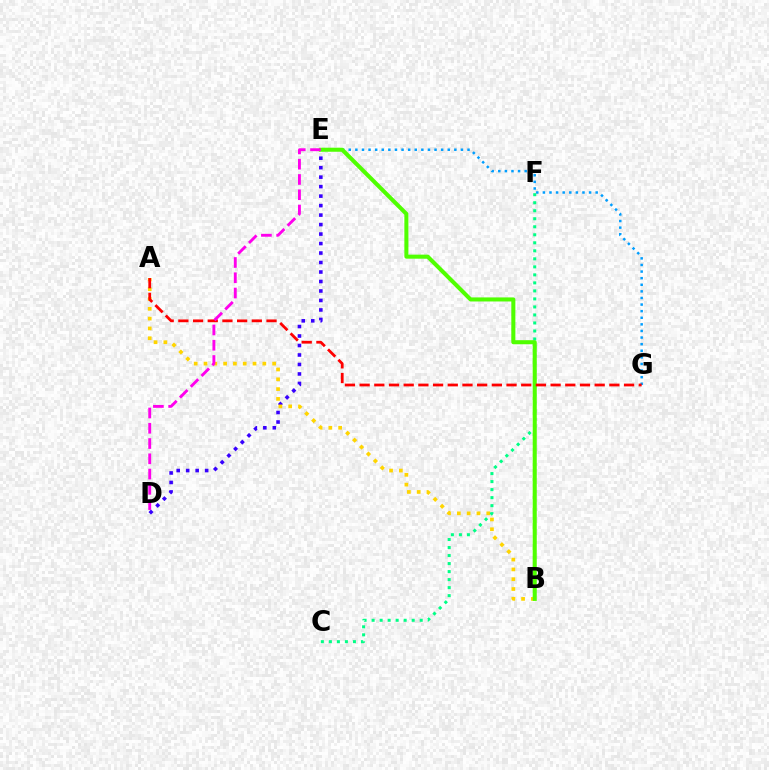{('D', 'E'): [{'color': '#3700ff', 'line_style': 'dotted', 'thickness': 2.58}, {'color': '#ff00ed', 'line_style': 'dashed', 'thickness': 2.07}], ('A', 'B'): [{'color': '#ffd500', 'line_style': 'dotted', 'thickness': 2.66}], ('E', 'G'): [{'color': '#009eff', 'line_style': 'dotted', 'thickness': 1.79}], ('C', 'F'): [{'color': '#00ff86', 'line_style': 'dotted', 'thickness': 2.18}], ('B', 'E'): [{'color': '#4fff00', 'line_style': 'solid', 'thickness': 2.92}], ('A', 'G'): [{'color': '#ff0000', 'line_style': 'dashed', 'thickness': 2.0}]}